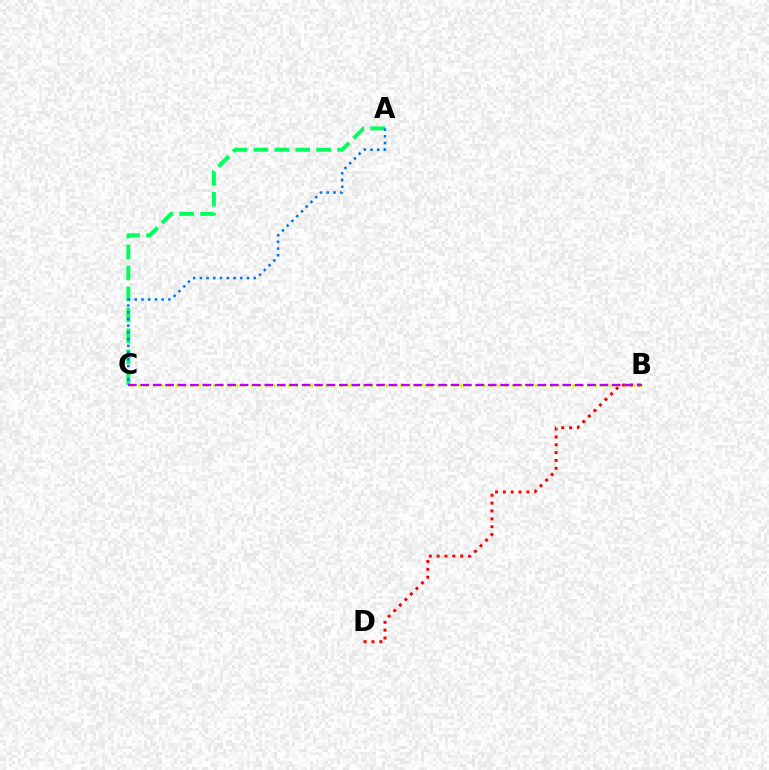{('A', 'C'): [{'color': '#00ff5c', 'line_style': 'dashed', 'thickness': 2.85}, {'color': '#0074ff', 'line_style': 'dotted', 'thickness': 1.83}], ('B', 'D'): [{'color': '#ff0000', 'line_style': 'dotted', 'thickness': 2.13}], ('B', 'C'): [{'color': '#d1ff00', 'line_style': 'dotted', 'thickness': 2.03}, {'color': '#b900ff', 'line_style': 'dashed', 'thickness': 1.69}]}